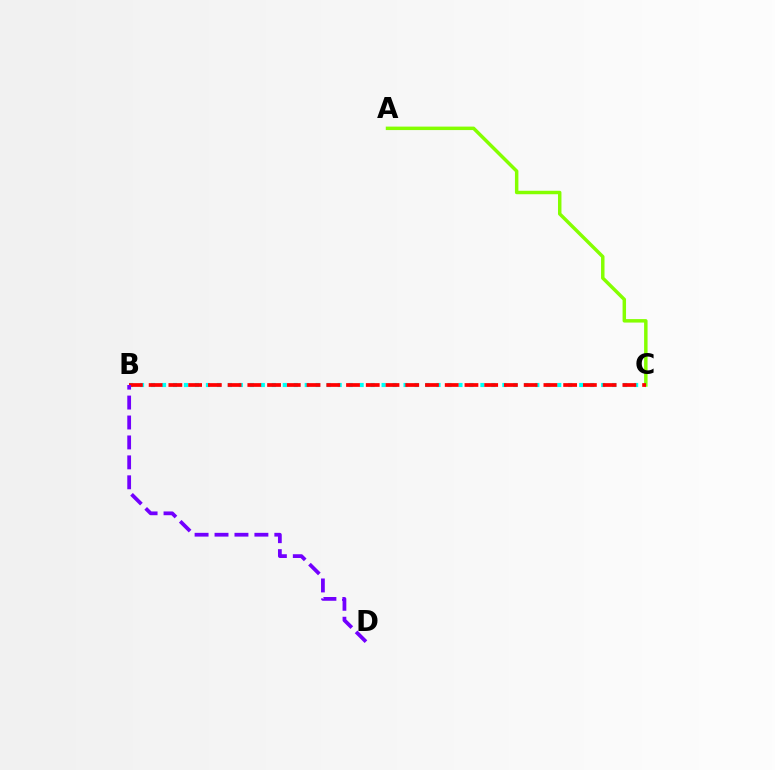{('A', 'C'): [{'color': '#84ff00', 'line_style': 'solid', 'thickness': 2.49}], ('B', 'C'): [{'color': '#00fff6', 'line_style': 'dotted', 'thickness': 2.98}, {'color': '#ff0000', 'line_style': 'dashed', 'thickness': 2.68}], ('B', 'D'): [{'color': '#7200ff', 'line_style': 'dashed', 'thickness': 2.71}]}